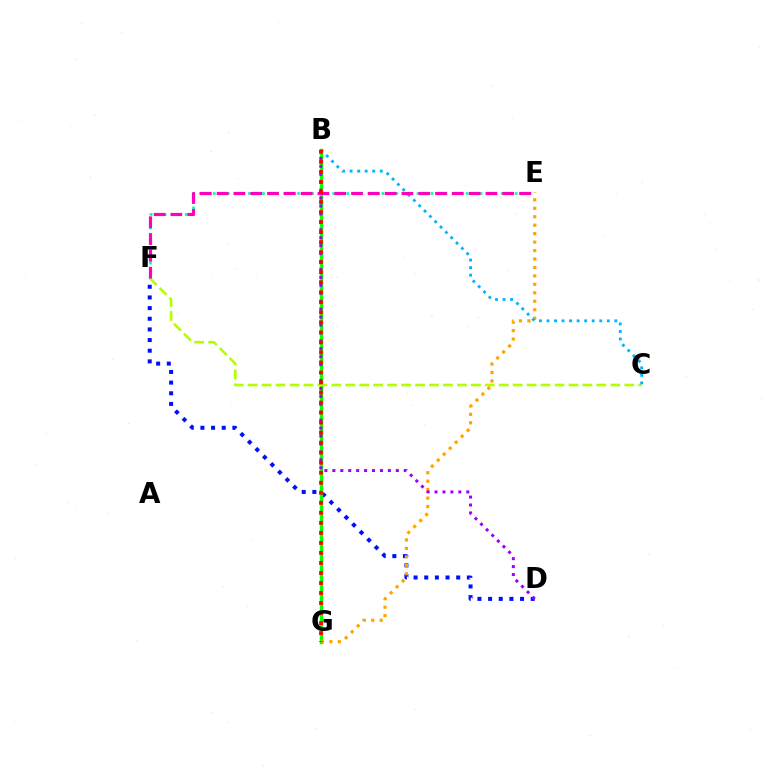{('D', 'F'): [{'color': '#0010ff', 'line_style': 'dotted', 'thickness': 2.9}], ('B', 'G'): [{'color': '#08ff00', 'line_style': 'solid', 'thickness': 2.45}, {'color': '#ff0000', 'line_style': 'dotted', 'thickness': 2.72}], ('C', 'F'): [{'color': '#b3ff00', 'line_style': 'dashed', 'thickness': 1.9}], ('E', 'G'): [{'color': '#ffa500', 'line_style': 'dotted', 'thickness': 2.3}], ('B', 'C'): [{'color': '#00b5ff', 'line_style': 'dotted', 'thickness': 2.05}], ('B', 'D'): [{'color': '#9b00ff', 'line_style': 'dotted', 'thickness': 2.15}], ('E', 'F'): [{'color': '#00ff9d', 'line_style': 'dotted', 'thickness': 1.91}, {'color': '#ff00bd', 'line_style': 'dashed', 'thickness': 2.28}]}